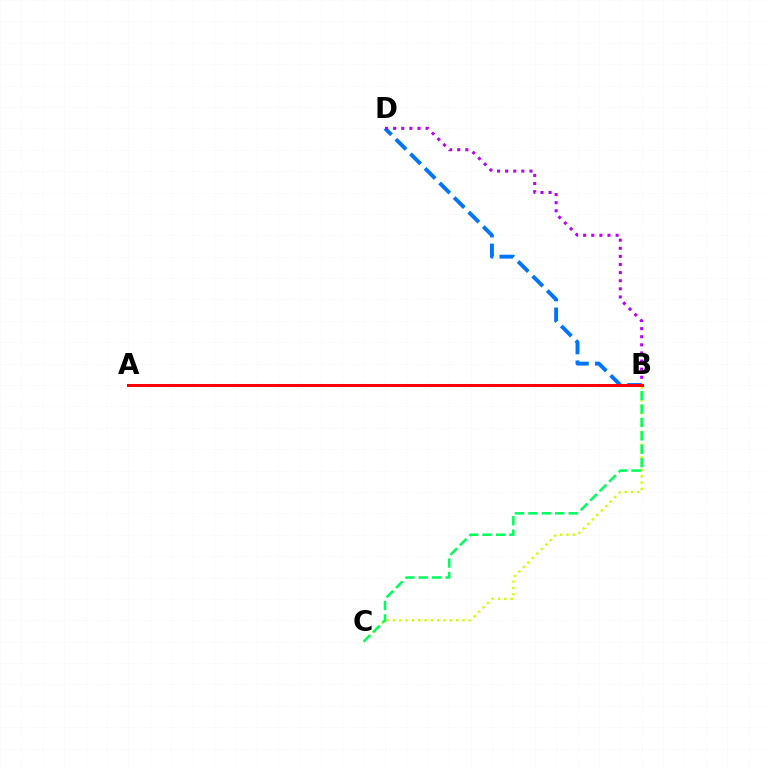{('B', 'C'): [{'color': '#d1ff00', 'line_style': 'dotted', 'thickness': 1.72}, {'color': '#00ff5c', 'line_style': 'dashed', 'thickness': 1.83}], ('B', 'D'): [{'color': '#0074ff', 'line_style': 'dashed', 'thickness': 2.8}, {'color': '#b900ff', 'line_style': 'dotted', 'thickness': 2.2}], ('A', 'B'): [{'color': '#ff0000', 'line_style': 'solid', 'thickness': 2.18}]}